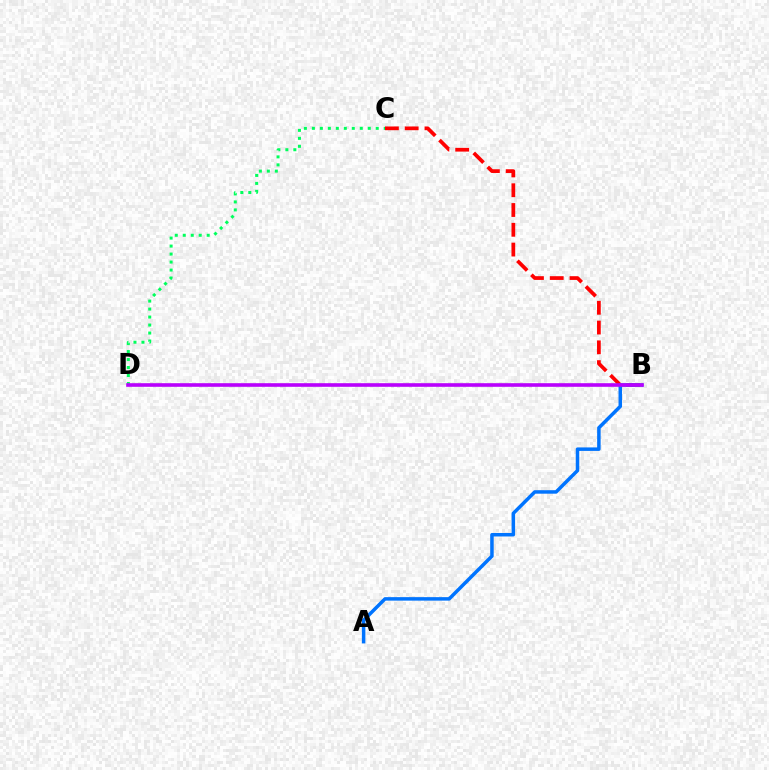{('B', 'C'): [{'color': '#ff0000', 'line_style': 'dashed', 'thickness': 2.69}], ('A', 'B'): [{'color': '#0074ff', 'line_style': 'solid', 'thickness': 2.52}], ('C', 'D'): [{'color': '#00ff5c', 'line_style': 'dotted', 'thickness': 2.17}], ('B', 'D'): [{'color': '#d1ff00', 'line_style': 'dashed', 'thickness': 1.66}, {'color': '#b900ff', 'line_style': 'solid', 'thickness': 2.59}]}